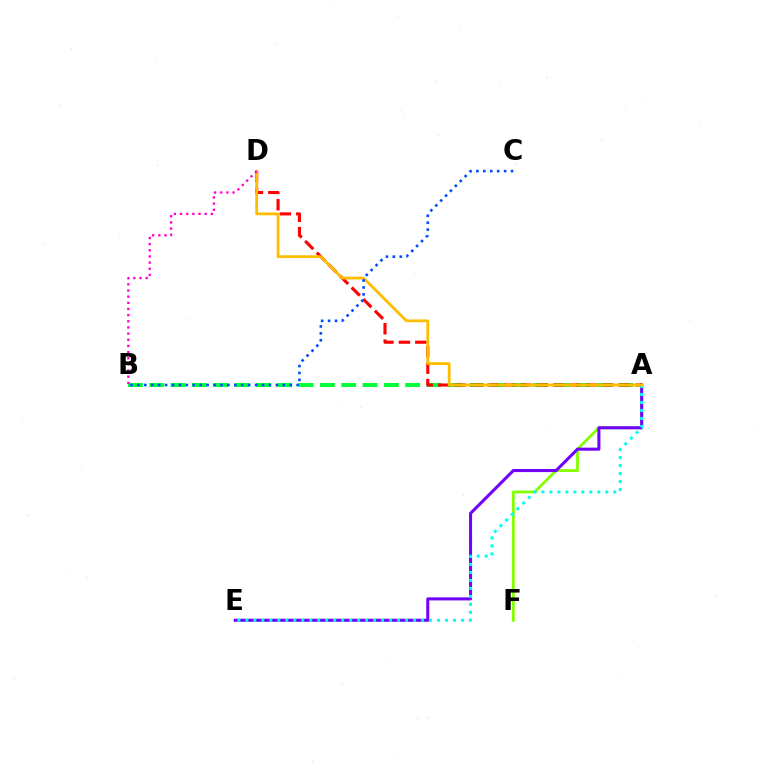{('A', 'B'): [{'color': '#00ff39', 'line_style': 'dashed', 'thickness': 2.9}], ('A', 'F'): [{'color': '#84ff00', 'line_style': 'solid', 'thickness': 2.02}], ('A', 'E'): [{'color': '#7200ff', 'line_style': 'solid', 'thickness': 2.2}, {'color': '#00fff6', 'line_style': 'dotted', 'thickness': 2.17}], ('A', 'D'): [{'color': '#ff0000', 'line_style': 'dashed', 'thickness': 2.23}, {'color': '#ffbd00', 'line_style': 'solid', 'thickness': 2.02}], ('B', 'D'): [{'color': '#ff00cf', 'line_style': 'dotted', 'thickness': 1.67}], ('B', 'C'): [{'color': '#004bff', 'line_style': 'dotted', 'thickness': 1.88}]}